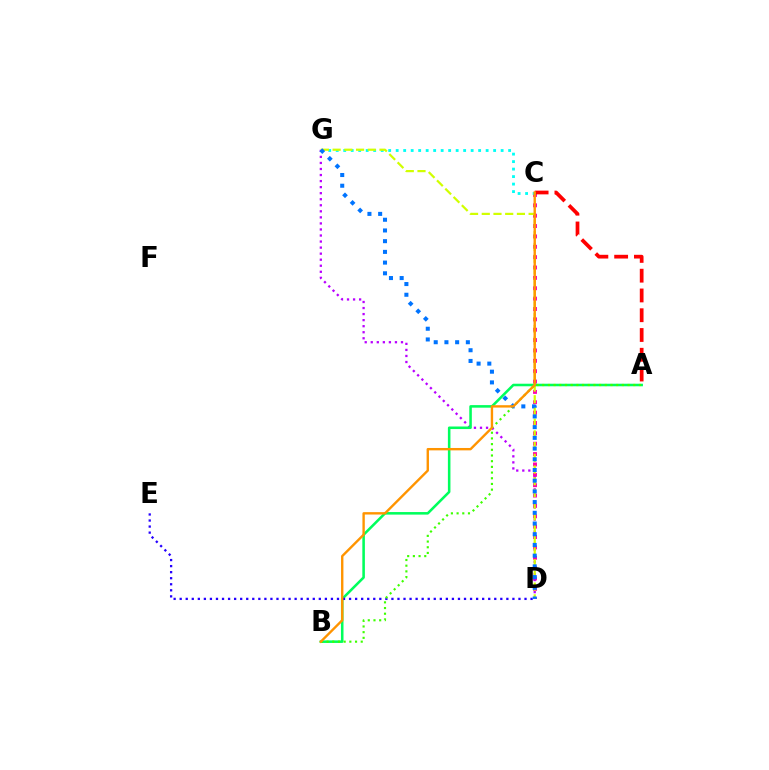{('C', 'D'): [{'color': '#ff00ac', 'line_style': 'dotted', 'thickness': 2.82}], ('D', 'G'): [{'color': '#b900ff', 'line_style': 'dotted', 'thickness': 1.64}, {'color': '#d1ff00', 'line_style': 'dashed', 'thickness': 1.59}, {'color': '#0074ff', 'line_style': 'dotted', 'thickness': 2.91}], ('A', 'C'): [{'color': '#ff0000', 'line_style': 'dashed', 'thickness': 2.69}], ('C', 'G'): [{'color': '#00fff6', 'line_style': 'dotted', 'thickness': 2.04}], ('A', 'B'): [{'color': '#00ff5c', 'line_style': 'solid', 'thickness': 1.84}, {'color': '#3dff00', 'line_style': 'dotted', 'thickness': 1.55}], ('D', 'E'): [{'color': '#2500ff', 'line_style': 'dotted', 'thickness': 1.64}], ('B', 'C'): [{'color': '#ff9400', 'line_style': 'solid', 'thickness': 1.72}]}